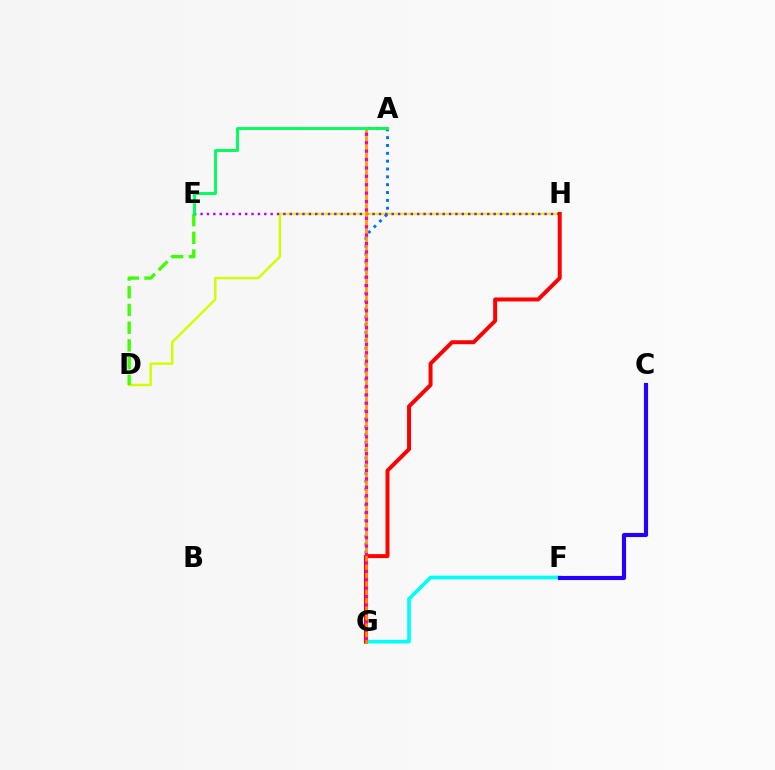{('D', 'H'): [{'color': '#d1ff00', 'line_style': 'solid', 'thickness': 1.77}], ('A', 'G'): [{'color': '#0074ff', 'line_style': 'dotted', 'thickness': 2.13}, {'color': '#ff9400', 'line_style': 'solid', 'thickness': 1.92}, {'color': '#ff00ac', 'line_style': 'dotted', 'thickness': 2.28}], ('F', 'G'): [{'color': '#00fff6', 'line_style': 'solid', 'thickness': 2.65}], ('E', 'H'): [{'color': '#b900ff', 'line_style': 'dotted', 'thickness': 1.73}], ('D', 'E'): [{'color': '#3dff00', 'line_style': 'dashed', 'thickness': 2.41}], ('G', 'H'): [{'color': '#ff0000', 'line_style': 'solid', 'thickness': 2.85}], ('C', 'F'): [{'color': '#2500ff', 'line_style': 'solid', 'thickness': 2.97}], ('A', 'E'): [{'color': '#00ff5c', 'line_style': 'solid', 'thickness': 2.09}]}